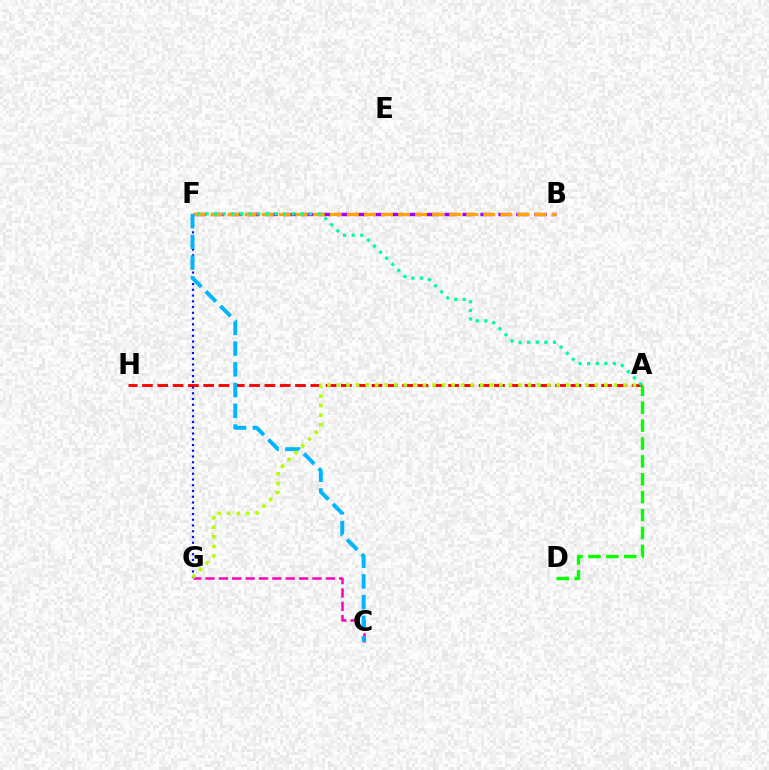{('C', 'G'): [{'color': '#ff00bd', 'line_style': 'dashed', 'thickness': 1.82}], ('A', 'H'): [{'color': '#ff0000', 'line_style': 'dashed', 'thickness': 2.08}], ('B', 'F'): [{'color': '#9b00ff', 'line_style': 'dashed', 'thickness': 2.44}, {'color': '#ffa500', 'line_style': 'dashed', 'thickness': 2.32}], ('F', 'G'): [{'color': '#0010ff', 'line_style': 'dotted', 'thickness': 1.56}], ('C', 'F'): [{'color': '#00b5ff', 'line_style': 'dashed', 'thickness': 2.82}], ('A', 'F'): [{'color': '#00ff9d', 'line_style': 'dotted', 'thickness': 2.34}], ('A', 'D'): [{'color': '#08ff00', 'line_style': 'dashed', 'thickness': 2.43}], ('A', 'G'): [{'color': '#b3ff00', 'line_style': 'dotted', 'thickness': 2.6}]}